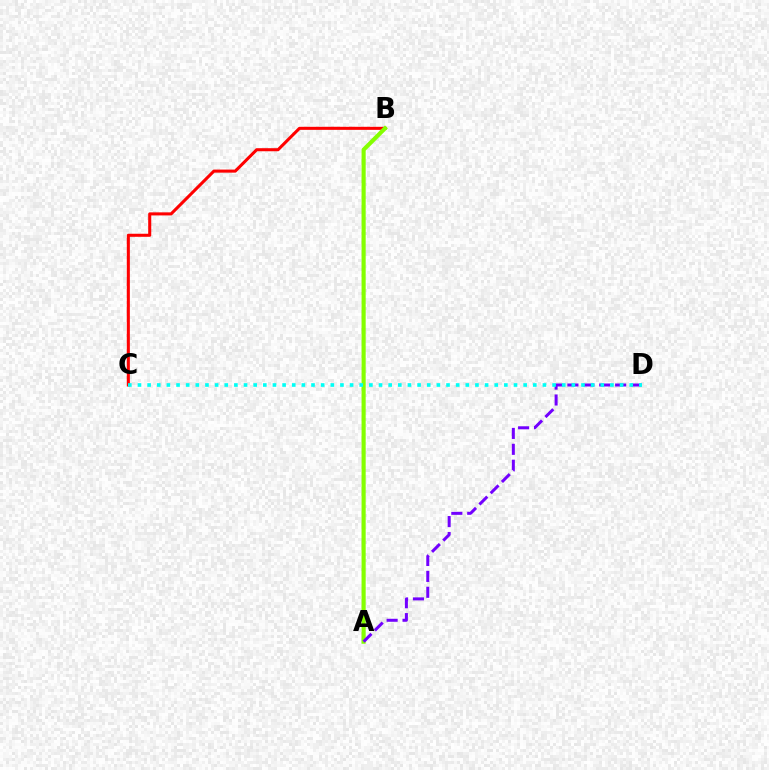{('B', 'C'): [{'color': '#ff0000', 'line_style': 'solid', 'thickness': 2.2}], ('A', 'B'): [{'color': '#84ff00', 'line_style': 'solid', 'thickness': 2.98}], ('A', 'D'): [{'color': '#7200ff', 'line_style': 'dashed', 'thickness': 2.16}], ('C', 'D'): [{'color': '#00fff6', 'line_style': 'dotted', 'thickness': 2.62}]}